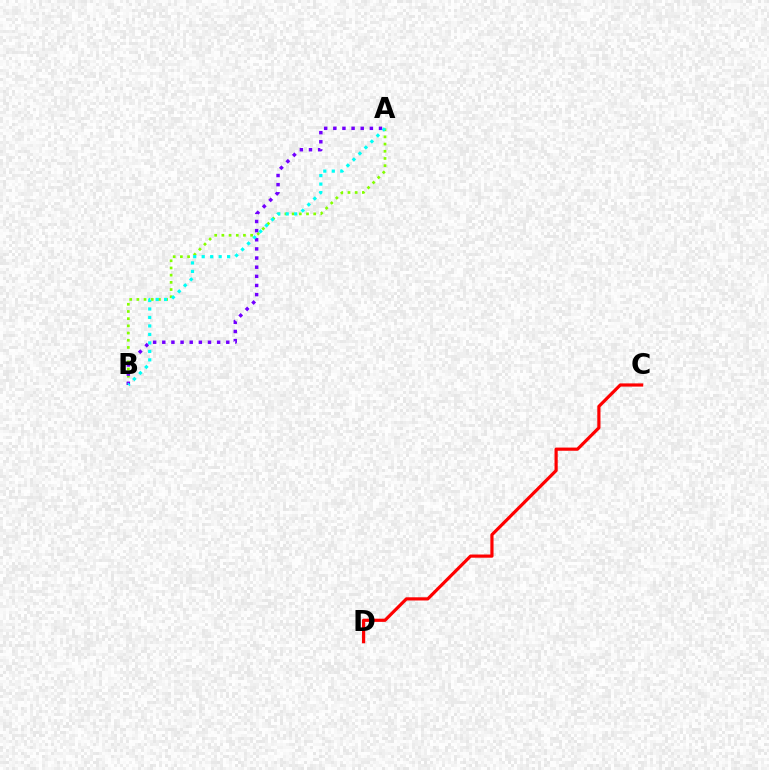{('A', 'B'): [{'color': '#84ff00', 'line_style': 'dotted', 'thickness': 1.95}, {'color': '#7200ff', 'line_style': 'dotted', 'thickness': 2.48}, {'color': '#00fff6', 'line_style': 'dotted', 'thickness': 2.3}], ('C', 'D'): [{'color': '#ff0000', 'line_style': 'solid', 'thickness': 2.29}]}